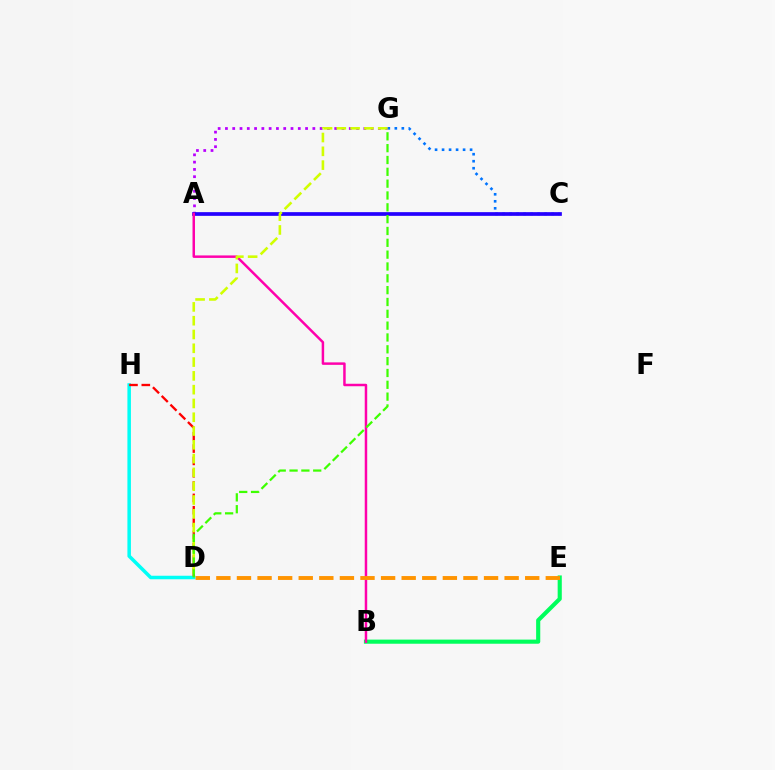{('C', 'G'): [{'color': '#0074ff', 'line_style': 'dotted', 'thickness': 1.9}], ('D', 'H'): [{'color': '#00fff6', 'line_style': 'solid', 'thickness': 2.53}, {'color': '#ff0000', 'line_style': 'dashed', 'thickness': 1.68}], ('B', 'E'): [{'color': '#00ff5c', 'line_style': 'solid', 'thickness': 2.97}], ('A', 'G'): [{'color': '#b900ff', 'line_style': 'dotted', 'thickness': 1.98}], ('A', 'C'): [{'color': '#2500ff', 'line_style': 'solid', 'thickness': 2.67}], ('A', 'B'): [{'color': '#ff00ac', 'line_style': 'solid', 'thickness': 1.79}], ('D', 'G'): [{'color': '#d1ff00', 'line_style': 'dashed', 'thickness': 1.87}, {'color': '#3dff00', 'line_style': 'dashed', 'thickness': 1.61}], ('D', 'E'): [{'color': '#ff9400', 'line_style': 'dashed', 'thickness': 2.8}]}